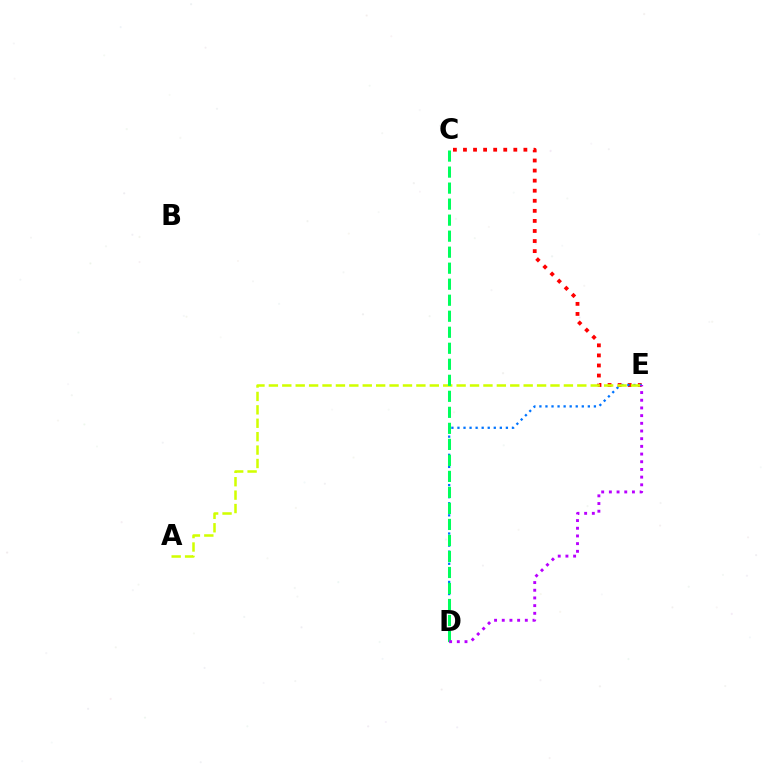{('C', 'E'): [{'color': '#ff0000', 'line_style': 'dotted', 'thickness': 2.74}], ('D', 'E'): [{'color': '#0074ff', 'line_style': 'dotted', 'thickness': 1.64}, {'color': '#b900ff', 'line_style': 'dotted', 'thickness': 2.09}], ('A', 'E'): [{'color': '#d1ff00', 'line_style': 'dashed', 'thickness': 1.82}], ('C', 'D'): [{'color': '#00ff5c', 'line_style': 'dashed', 'thickness': 2.18}]}